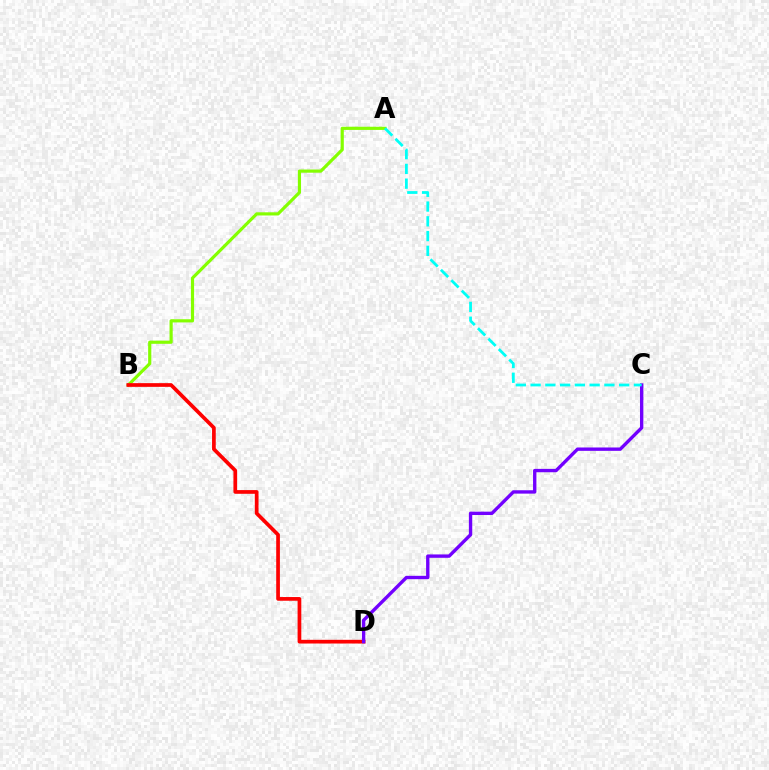{('A', 'B'): [{'color': '#84ff00', 'line_style': 'solid', 'thickness': 2.29}], ('B', 'D'): [{'color': '#ff0000', 'line_style': 'solid', 'thickness': 2.67}], ('C', 'D'): [{'color': '#7200ff', 'line_style': 'solid', 'thickness': 2.42}], ('A', 'C'): [{'color': '#00fff6', 'line_style': 'dashed', 'thickness': 2.01}]}